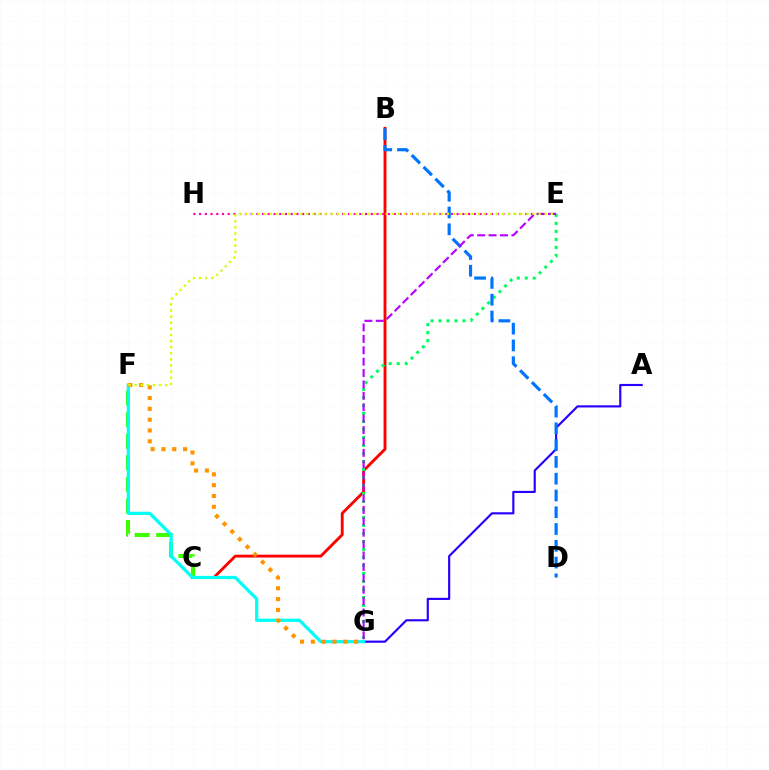{('A', 'G'): [{'color': '#2500ff', 'line_style': 'solid', 'thickness': 1.54}], ('B', 'C'): [{'color': '#ff0000', 'line_style': 'solid', 'thickness': 2.07}], ('E', 'G'): [{'color': '#00ff5c', 'line_style': 'dotted', 'thickness': 2.17}, {'color': '#b900ff', 'line_style': 'dashed', 'thickness': 1.55}], ('C', 'F'): [{'color': '#3dff00', 'line_style': 'dashed', 'thickness': 2.93}], ('E', 'H'): [{'color': '#ff00ac', 'line_style': 'dotted', 'thickness': 1.55}], ('F', 'G'): [{'color': '#00fff6', 'line_style': 'solid', 'thickness': 2.32}, {'color': '#ff9400', 'line_style': 'dotted', 'thickness': 2.94}], ('B', 'D'): [{'color': '#0074ff', 'line_style': 'dashed', 'thickness': 2.28}], ('E', 'F'): [{'color': '#d1ff00', 'line_style': 'dotted', 'thickness': 1.66}]}